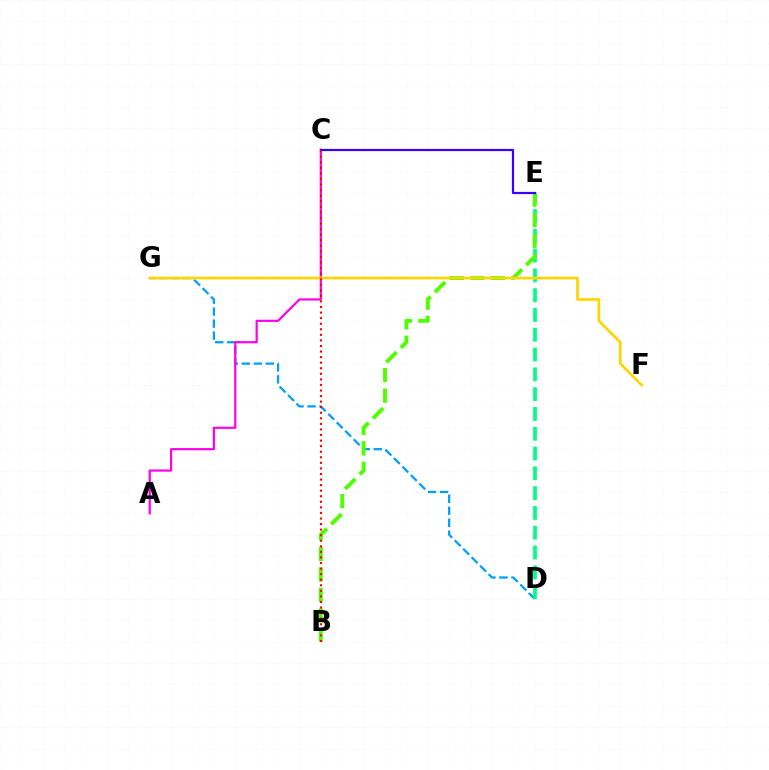{('D', 'G'): [{'color': '#009eff', 'line_style': 'dashed', 'thickness': 1.63}], ('D', 'E'): [{'color': '#00ff86', 'line_style': 'dashed', 'thickness': 2.69}], ('B', 'E'): [{'color': '#4fff00', 'line_style': 'dashed', 'thickness': 2.79}], ('A', 'C'): [{'color': '#ff00ed', 'line_style': 'solid', 'thickness': 1.59}], ('C', 'E'): [{'color': '#3700ff', 'line_style': 'solid', 'thickness': 1.59}], ('F', 'G'): [{'color': '#ffd500', 'line_style': 'solid', 'thickness': 1.94}], ('B', 'C'): [{'color': '#ff0000', 'line_style': 'dotted', 'thickness': 1.51}]}